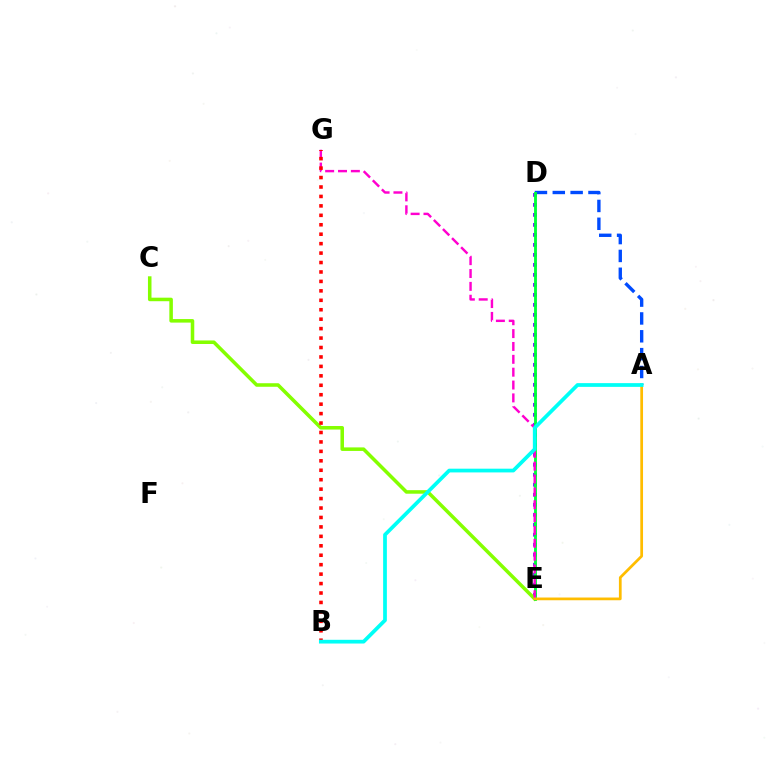{('D', 'E'): [{'color': '#7200ff', 'line_style': 'dotted', 'thickness': 2.72}, {'color': '#00ff39', 'line_style': 'solid', 'thickness': 2.06}], ('A', 'D'): [{'color': '#004bff', 'line_style': 'dashed', 'thickness': 2.42}], ('C', 'E'): [{'color': '#84ff00', 'line_style': 'solid', 'thickness': 2.55}], ('E', 'G'): [{'color': '#ff00cf', 'line_style': 'dashed', 'thickness': 1.75}], ('B', 'G'): [{'color': '#ff0000', 'line_style': 'dotted', 'thickness': 2.57}], ('A', 'E'): [{'color': '#ffbd00', 'line_style': 'solid', 'thickness': 1.97}], ('A', 'B'): [{'color': '#00fff6', 'line_style': 'solid', 'thickness': 2.69}]}